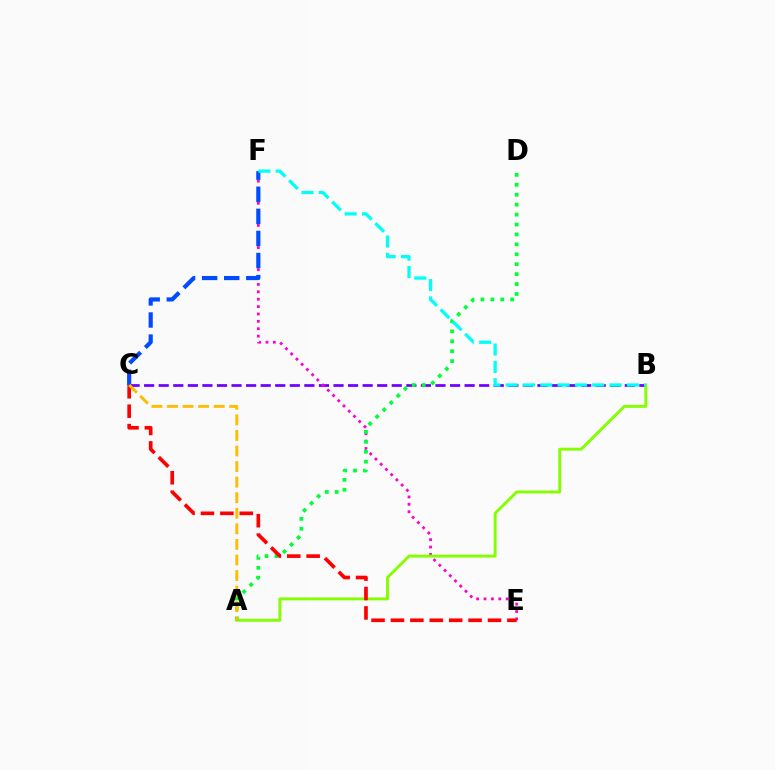{('B', 'C'): [{'color': '#7200ff', 'line_style': 'dashed', 'thickness': 1.98}], ('E', 'F'): [{'color': '#ff00cf', 'line_style': 'dotted', 'thickness': 2.0}], ('A', 'B'): [{'color': '#84ff00', 'line_style': 'solid', 'thickness': 2.1}], ('A', 'D'): [{'color': '#00ff39', 'line_style': 'dotted', 'thickness': 2.7}], ('C', 'E'): [{'color': '#ff0000', 'line_style': 'dashed', 'thickness': 2.64}], ('C', 'F'): [{'color': '#004bff', 'line_style': 'dashed', 'thickness': 3.0}], ('A', 'C'): [{'color': '#ffbd00', 'line_style': 'dashed', 'thickness': 2.11}], ('B', 'F'): [{'color': '#00fff6', 'line_style': 'dashed', 'thickness': 2.35}]}